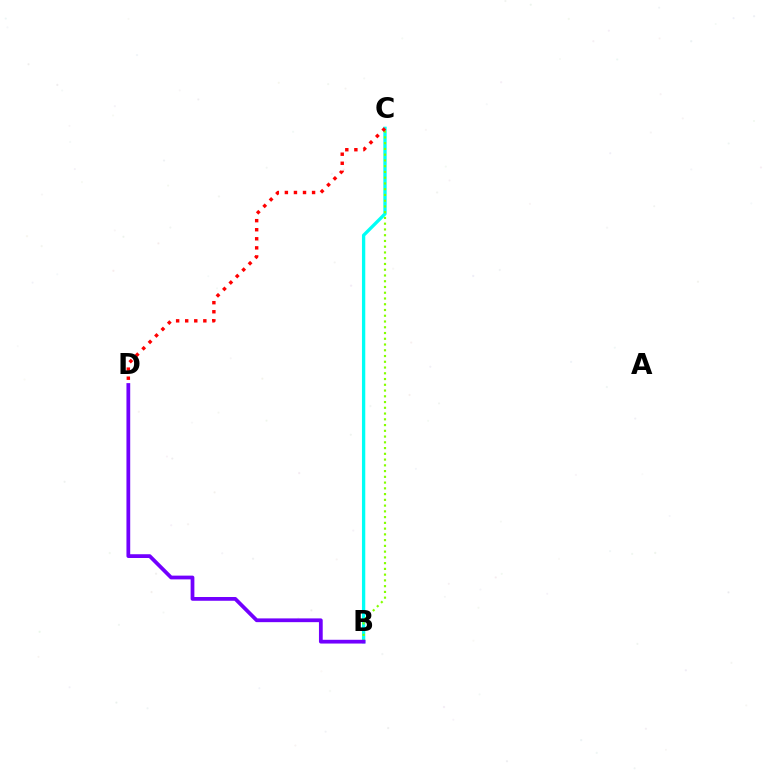{('B', 'C'): [{'color': '#00fff6', 'line_style': 'solid', 'thickness': 2.38}, {'color': '#84ff00', 'line_style': 'dotted', 'thickness': 1.56}], ('B', 'D'): [{'color': '#7200ff', 'line_style': 'solid', 'thickness': 2.71}], ('C', 'D'): [{'color': '#ff0000', 'line_style': 'dotted', 'thickness': 2.46}]}